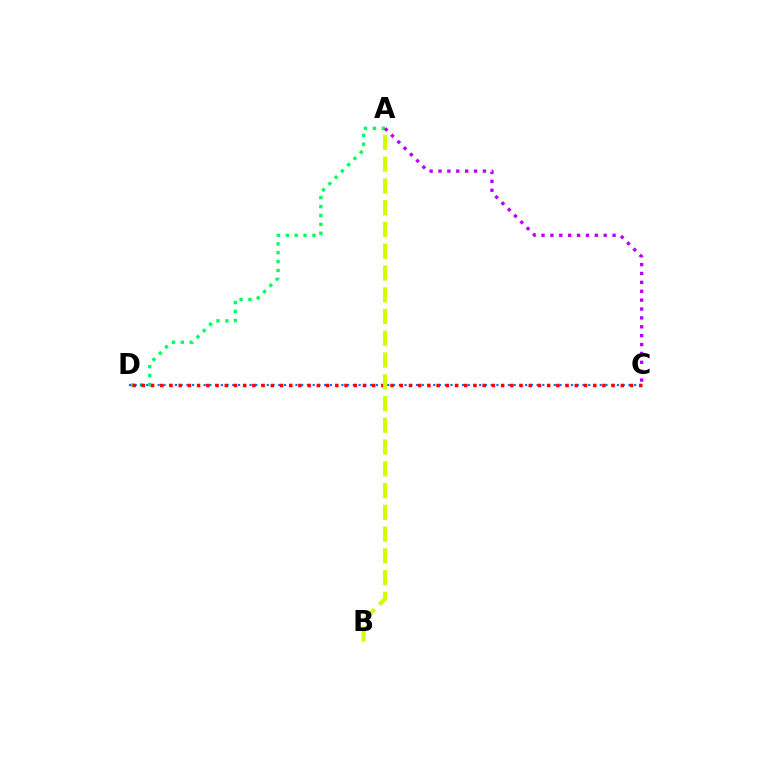{('A', 'D'): [{'color': '#00ff5c', 'line_style': 'dotted', 'thickness': 2.42}], ('A', 'C'): [{'color': '#b900ff', 'line_style': 'dotted', 'thickness': 2.41}], ('C', 'D'): [{'color': '#0074ff', 'line_style': 'dotted', 'thickness': 1.56}, {'color': '#ff0000', 'line_style': 'dotted', 'thickness': 2.5}], ('A', 'B'): [{'color': '#d1ff00', 'line_style': 'dashed', 'thickness': 2.96}]}